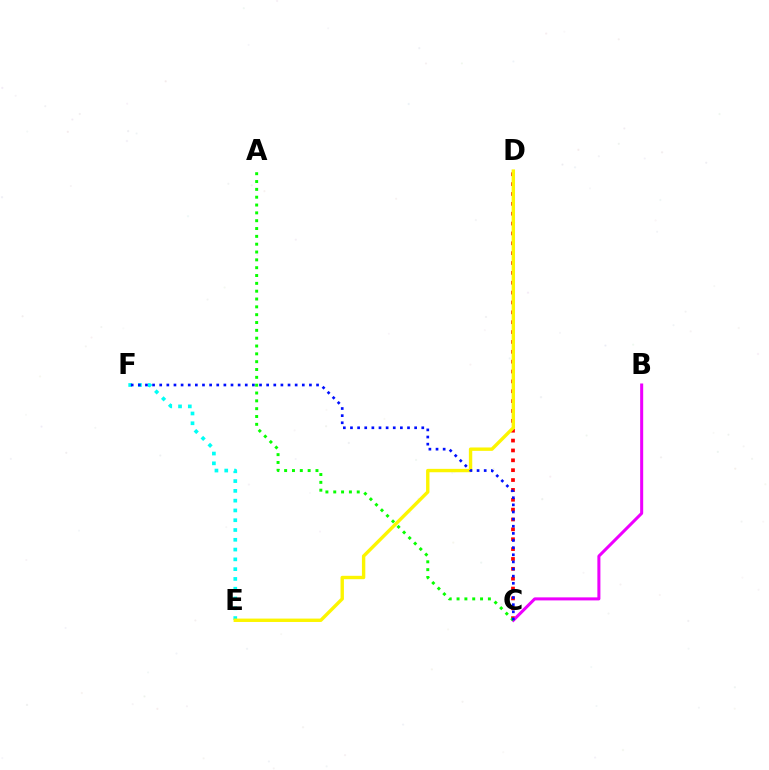{('C', 'D'): [{'color': '#ff0000', 'line_style': 'dotted', 'thickness': 2.68}], ('E', 'F'): [{'color': '#00fff6', 'line_style': 'dotted', 'thickness': 2.66}], ('D', 'E'): [{'color': '#fcf500', 'line_style': 'solid', 'thickness': 2.44}], ('B', 'C'): [{'color': '#ee00ff', 'line_style': 'solid', 'thickness': 2.18}], ('A', 'C'): [{'color': '#08ff00', 'line_style': 'dotted', 'thickness': 2.13}], ('C', 'F'): [{'color': '#0010ff', 'line_style': 'dotted', 'thickness': 1.94}]}